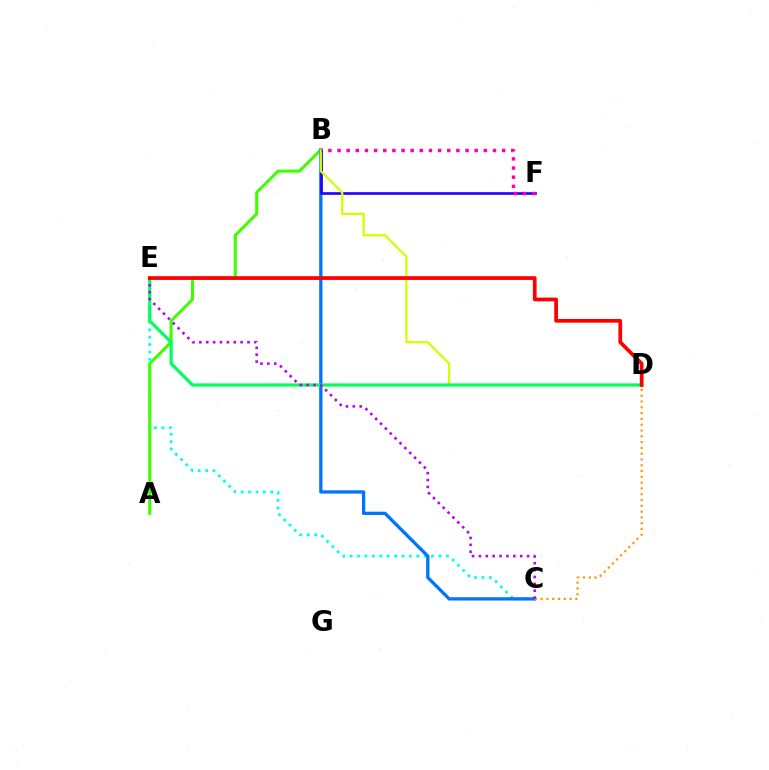{('C', 'E'): [{'color': '#00fff6', 'line_style': 'dotted', 'thickness': 2.01}, {'color': '#b900ff', 'line_style': 'dotted', 'thickness': 1.87}], ('A', 'B'): [{'color': '#3dff00', 'line_style': 'solid', 'thickness': 2.19}], ('B', 'C'): [{'color': '#0074ff', 'line_style': 'solid', 'thickness': 2.37}], ('B', 'F'): [{'color': '#2500ff', 'line_style': 'solid', 'thickness': 1.93}, {'color': '#ff00ac', 'line_style': 'dotted', 'thickness': 2.48}], ('B', 'D'): [{'color': '#d1ff00', 'line_style': 'solid', 'thickness': 1.63}], ('D', 'E'): [{'color': '#00ff5c', 'line_style': 'solid', 'thickness': 2.3}, {'color': '#ff0000', 'line_style': 'solid', 'thickness': 2.69}], ('C', 'D'): [{'color': '#ff9400', 'line_style': 'dotted', 'thickness': 1.57}]}